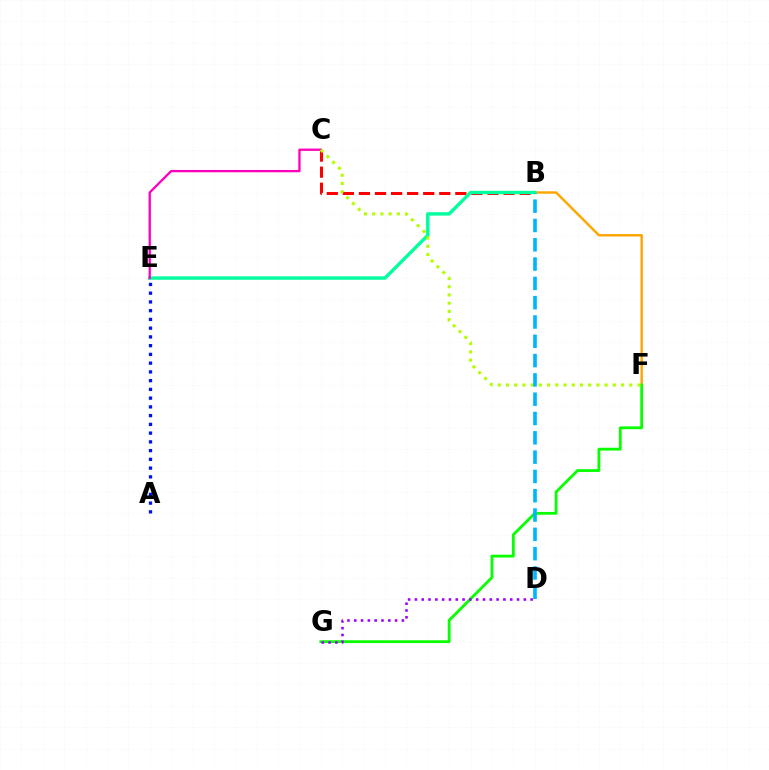{('B', 'C'): [{'color': '#ff0000', 'line_style': 'dashed', 'thickness': 2.18}], ('B', 'F'): [{'color': '#ffa500', 'line_style': 'solid', 'thickness': 1.75}], ('B', 'E'): [{'color': '#00ff9d', 'line_style': 'solid', 'thickness': 2.44}], ('A', 'E'): [{'color': '#0010ff', 'line_style': 'dotted', 'thickness': 2.38}], ('C', 'E'): [{'color': '#ff00bd', 'line_style': 'solid', 'thickness': 1.66}], ('F', 'G'): [{'color': '#08ff00', 'line_style': 'solid', 'thickness': 2.02}], ('D', 'G'): [{'color': '#9b00ff', 'line_style': 'dotted', 'thickness': 1.85}], ('C', 'F'): [{'color': '#b3ff00', 'line_style': 'dotted', 'thickness': 2.23}], ('B', 'D'): [{'color': '#00b5ff', 'line_style': 'dashed', 'thickness': 2.62}]}